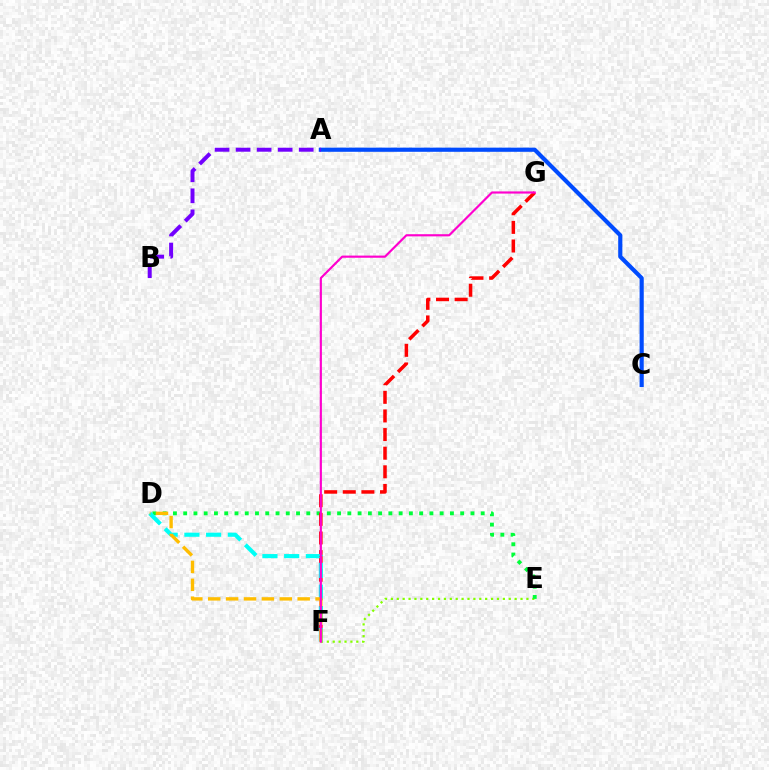{('E', 'F'): [{'color': '#84ff00', 'line_style': 'dotted', 'thickness': 1.6}], ('D', 'E'): [{'color': '#00ff39', 'line_style': 'dotted', 'thickness': 2.79}], ('F', 'G'): [{'color': '#ff0000', 'line_style': 'dashed', 'thickness': 2.53}, {'color': '#ff00cf', 'line_style': 'solid', 'thickness': 1.56}], ('A', 'C'): [{'color': '#004bff', 'line_style': 'solid', 'thickness': 2.99}], ('D', 'F'): [{'color': '#00fff6', 'line_style': 'dashed', 'thickness': 2.95}, {'color': '#ffbd00', 'line_style': 'dashed', 'thickness': 2.43}], ('A', 'B'): [{'color': '#7200ff', 'line_style': 'dashed', 'thickness': 2.86}]}